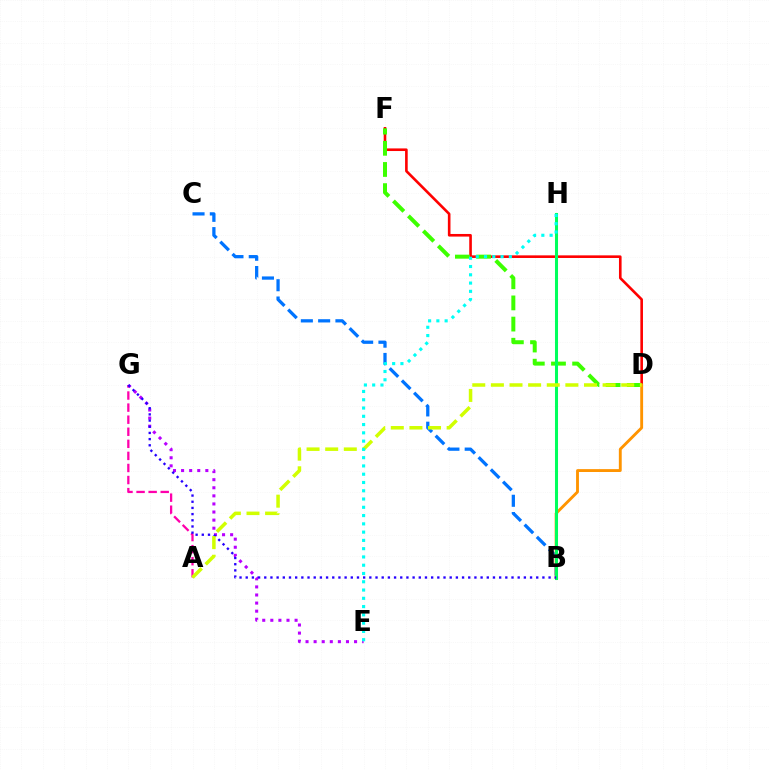{('D', 'F'): [{'color': '#ff0000', 'line_style': 'solid', 'thickness': 1.89}, {'color': '#3dff00', 'line_style': 'dashed', 'thickness': 2.88}], ('A', 'G'): [{'color': '#ff00ac', 'line_style': 'dashed', 'thickness': 1.64}], ('B', 'C'): [{'color': '#0074ff', 'line_style': 'dashed', 'thickness': 2.35}], ('B', 'D'): [{'color': '#ff9400', 'line_style': 'solid', 'thickness': 2.07}], ('E', 'G'): [{'color': '#b900ff', 'line_style': 'dotted', 'thickness': 2.2}], ('B', 'H'): [{'color': '#00ff5c', 'line_style': 'solid', 'thickness': 2.19}], ('B', 'G'): [{'color': '#2500ff', 'line_style': 'dotted', 'thickness': 1.68}], ('A', 'D'): [{'color': '#d1ff00', 'line_style': 'dashed', 'thickness': 2.53}], ('E', 'H'): [{'color': '#00fff6', 'line_style': 'dotted', 'thickness': 2.25}]}